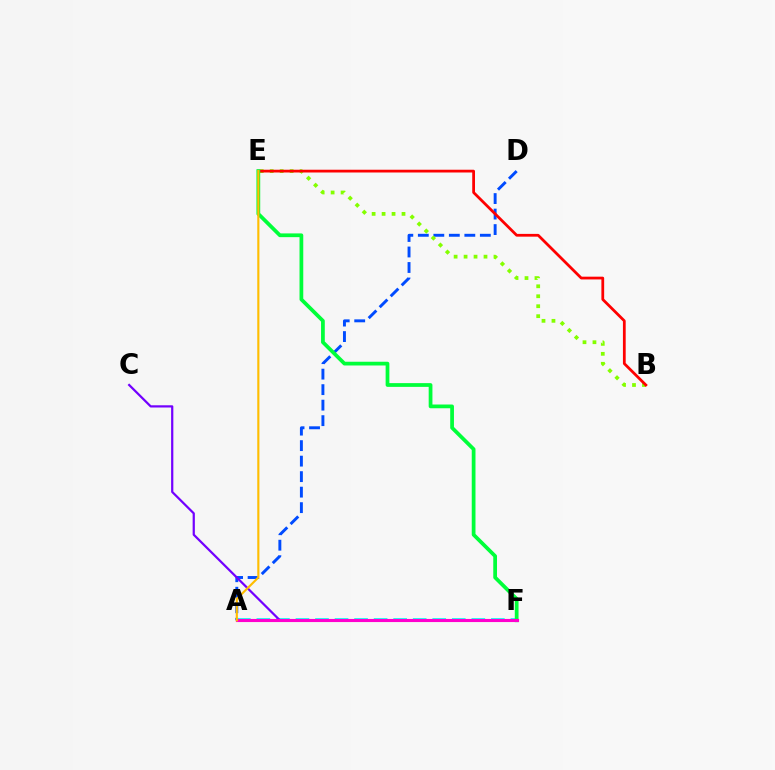{('A', 'D'): [{'color': '#004bff', 'line_style': 'dashed', 'thickness': 2.11}], ('A', 'F'): [{'color': '#00fff6', 'line_style': 'dashed', 'thickness': 2.65}, {'color': '#ff00cf', 'line_style': 'solid', 'thickness': 2.24}], ('B', 'E'): [{'color': '#84ff00', 'line_style': 'dotted', 'thickness': 2.71}, {'color': '#ff0000', 'line_style': 'solid', 'thickness': 1.99}], ('C', 'F'): [{'color': '#7200ff', 'line_style': 'solid', 'thickness': 1.6}], ('E', 'F'): [{'color': '#00ff39', 'line_style': 'solid', 'thickness': 2.7}], ('A', 'E'): [{'color': '#ffbd00', 'line_style': 'solid', 'thickness': 1.54}]}